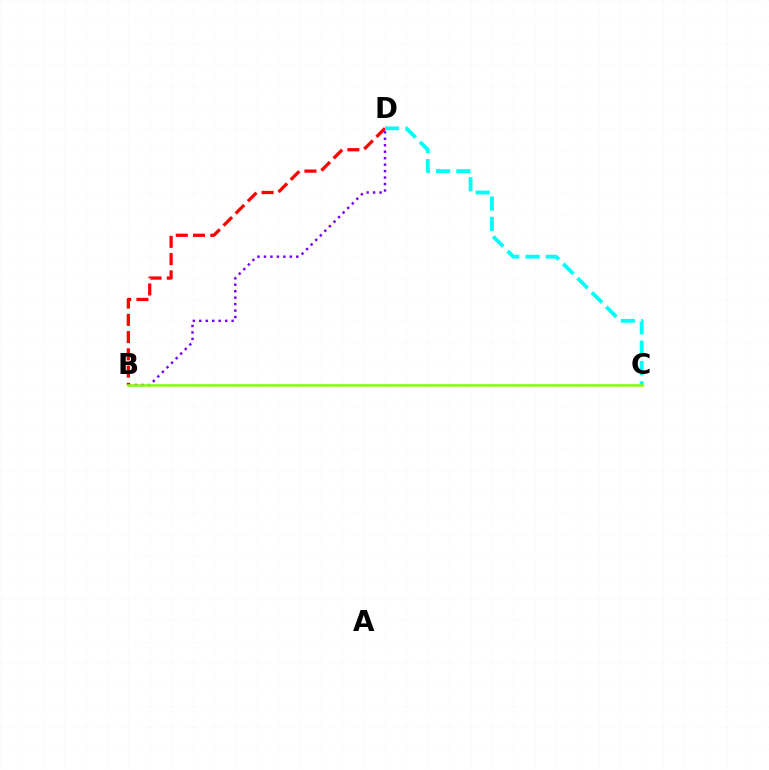{('B', 'D'): [{'color': '#7200ff', 'line_style': 'dotted', 'thickness': 1.76}, {'color': '#ff0000', 'line_style': 'dashed', 'thickness': 2.34}], ('C', 'D'): [{'color': '#00fff6', 'line_style': 'dashed', 'thickness': 2.76}], ('B', 'C'): [{'color': '#84ff00', 'line_style': 'solid', 'thickness': 1.85}]}